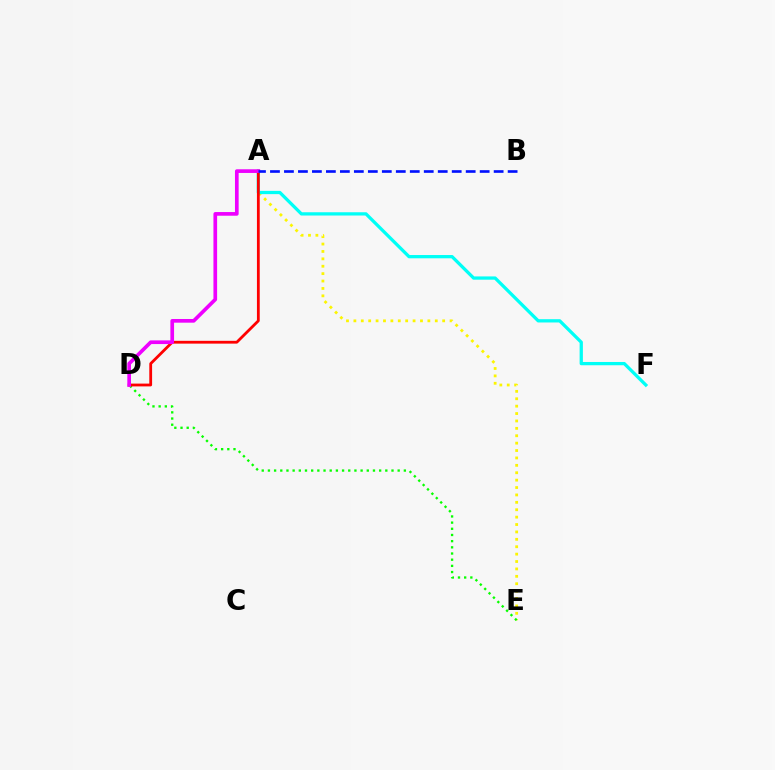{('A', 'E'): [{'color': '#fcf500', 'line_style': 'dotted', 'thickness': 2.01}], ('D', 'E'): [{'color': '#08ff00', 'line_style': 'dotted', 'thickness': 1.68}], ('A', 'F'): [{'color': '#00fff6', 'line_style': 'solid', 'thickness': 2.36}], ('A', 'D'): [{'color': '#ff0000', 'line_style': 'solid', 'thickness': 2.01}, {'color': '#ee00ff', 'line_style': 'solid', 'thickness': 2.65}], ('A', 'B'): [{'color': '#0010ff', 'line_style': 'dashed', 'thickness': 1.9}]}